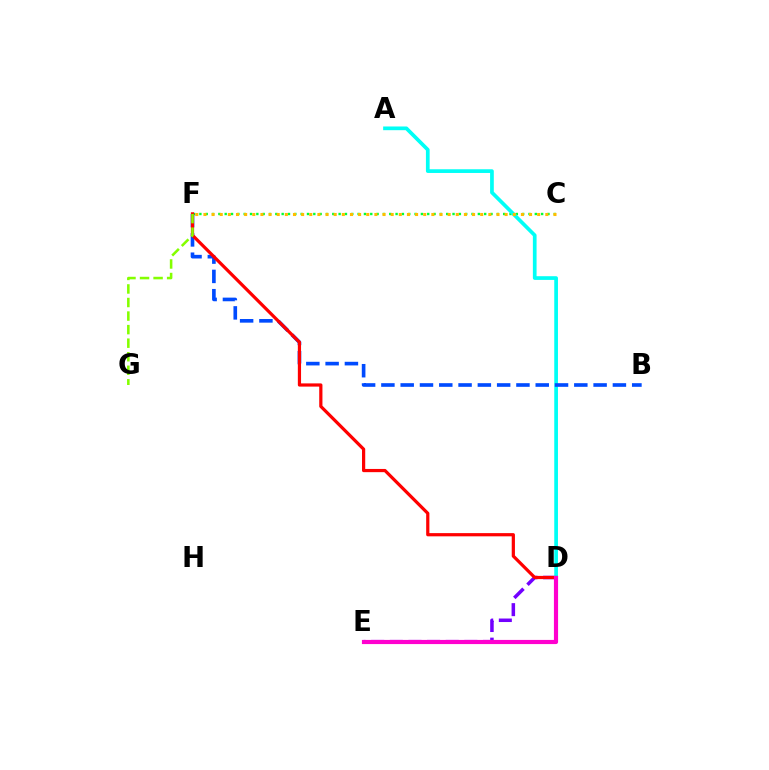{('D', 'E'): [{'color': '#7200ff', 'line_style': 'dashed', 'thickness': 2.53}, {'color': '#ff00cf', 'line_style': 'solid', 'thickness': 3.0}], ('C', 'F'): [{'color': '#00ff39', 'line_style': 'dotted', 'thickness': 1.72}, {'color': '#ffbd00', 'line_style': 'dotted', 'thickness': 2.21}], ('A', 'D'): [{'color': '#00fff6', 'line_style': 'solid', 'thickness': 2.67}], ('B', 'F'): [{'color': '#004bff', 'line_style': 'dashed', 'thickness': 2.62}], ('D', 'F'): [{'color': '#ff0000', 'line_style': 'solid', 'thickness': 2.31}], ('F', 'G'): [{'color': '#84ff00', 'line_style': 'dashed', 'thickness': 1.84}]}